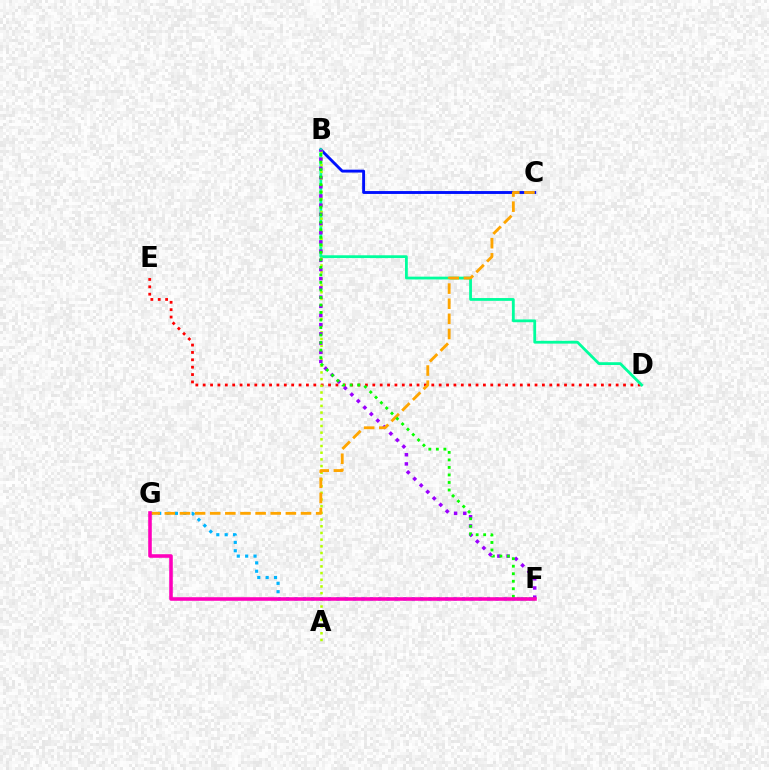{('D', 'E'): [{'color': '#ff0000', 'line_style': 'dotted', 'thickness': 2.0}], ('B', 'C'): [{'color': '#0010ff', 'line_style': 'solid', 'thickness': 2.08}], ('B', 'D'): [{'color': '#00ff9d', 'line_style': 'solid', 'thickness': 2.01}], ('A', 'B'): [{'color': '#b3ff00', 'line_style': 'dotted', 'thickness': 1.82}], ('F', 'G'): [{'color': '#00b5ff', 'line_style': 'dotted', 'thickness': 2.28}, {'color': '#ff00bd', 'line_style': 'solid', 'thickness': 2.57}], ('B', 'F'): [{'color': '#9b00ff', 'line_style': 'dotted', 'thickness': 2.5}, {'color': '#08ff00', 'line_style': 'dotted', 'thickness': 2.04}], ('C', 'G'): [{'color': '#ffa500', 'line_style': 'dashed', 'thickness': 2.06}]}